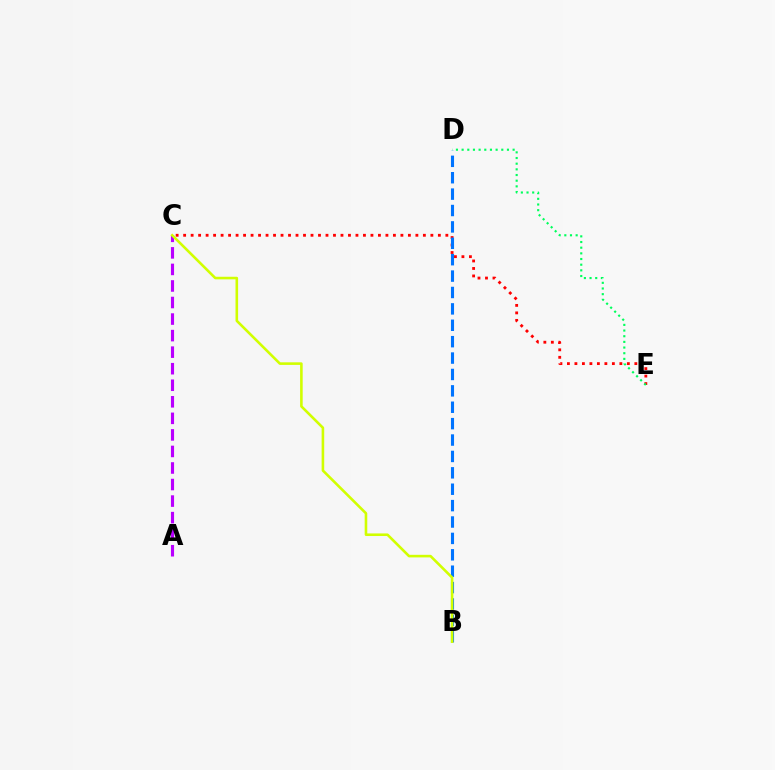{('C', 'E'): [{'color': '#ff0000', 'line_style': 'dotted', 'thickness': 2.04}], ('B', 'D'): [{'color': '#0074ff', 'line_style': 'dashed', 'thickness': 2.23}], ('D', 'E'): [{'color': '#00ff5c', 'line_style': 'dotted', 'thickness': 1.54}], ('A', 'C'): [{'color': '#b900ff', 'line_style': 'dashed', 'thickness': 2.25}], ('B', 'C'): [{'color': '#d1ff00', 'line_style': 'solid', 'thickness': 1.87}]}